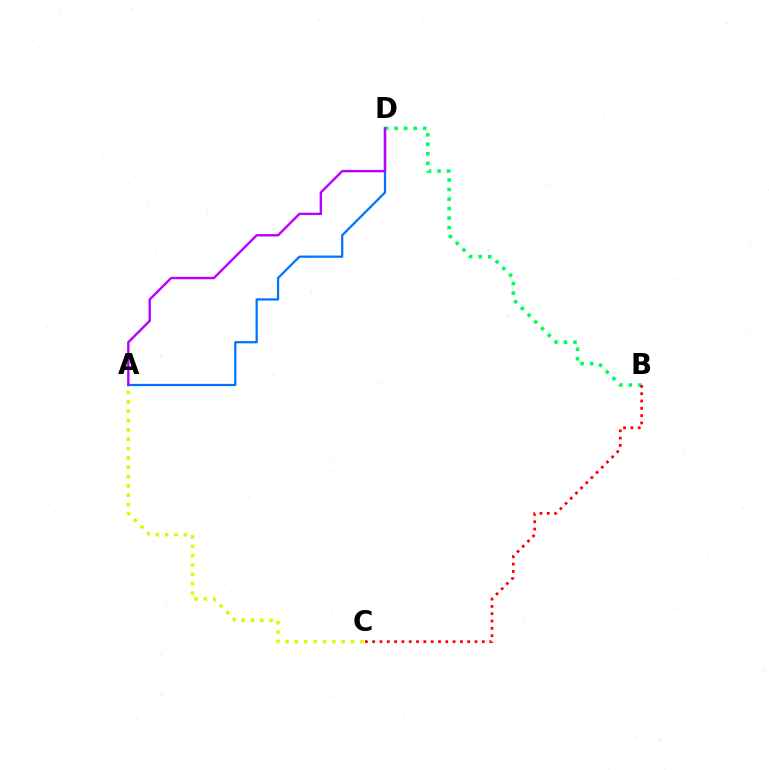{('A', 'D'): [{'color': '#0074ff', 'line_style': 'solid', 'thickness': 1.62}, {'color': '#b900ff', 'line_style': 'solid', 'thickness': 1.72}], ('B', 'D'): [{'color': '#00ff5c', 'line_style': 'dotted', 'thickness': 2.59}], ('A', 'C'): [{'color': '#d1ff00', 'line_style': 'dotted', 'thickness': 2.54}], ('B', 'C'): [{'color': '#ff0000', 'line_style': 'dotted', 'thickness': 1.99}]}